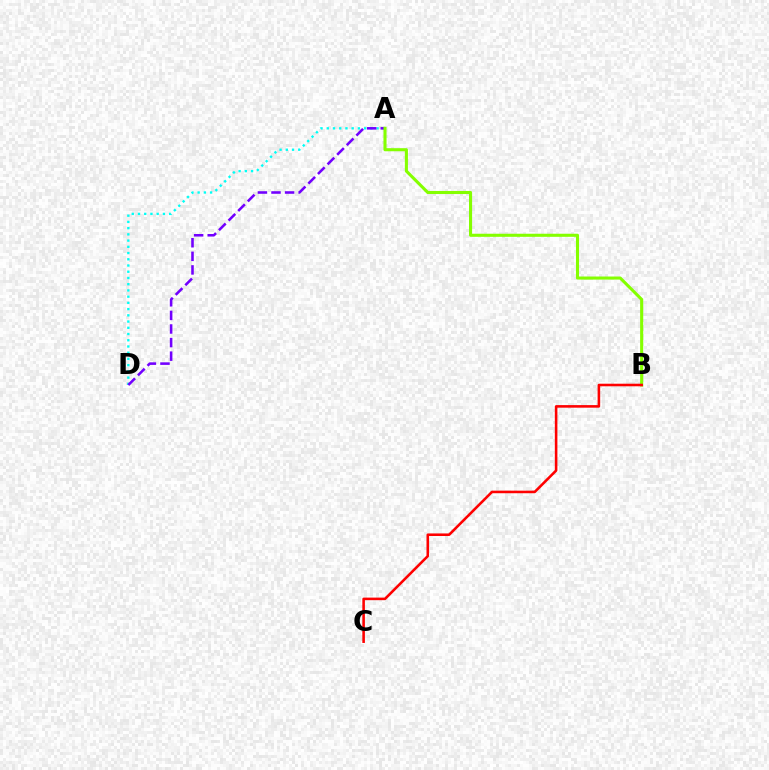{('A', 'D'): [{'color': '#00fff6', 'line_style': 'dotted', 'thickness': 1.69}, {'color': '#7200ff', 'line_style': 'dashed', 'thickness': 1.85}], ('A', 'B'): [{'color': '#84ff00', 'line_style': 'solid', 'thickness': 2.22}], ('B', 'C'): [{'color': '#ff0000', 'line_style': 'solid', 'thickness': 1.85}]}